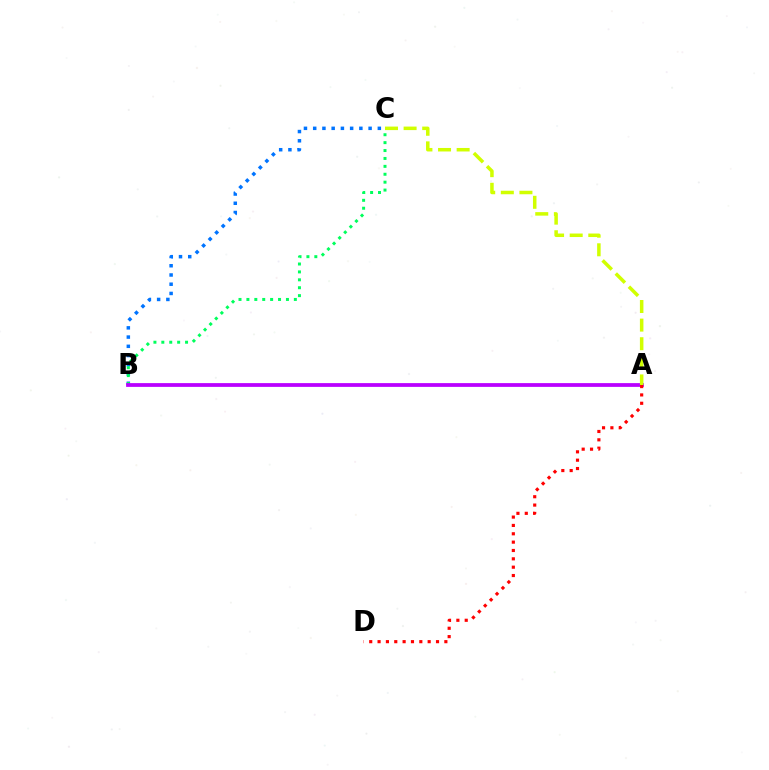{('B', 'C'): [{'color': '#0074ff', 'line_style': 'dotted', 'thickness': 2.51}, {'color': '#00ff5c', 'line_style': 'dotted', 'thickness': 2.15}], ('A', 'B'): [{'color': '#b900ff', 'line_style': 'solid', 'thickness': 2.71}], ('A', 'D'): [{'color': '#ff0000', 'line_style': 'dotted', 'thickness': 2.27}], ('A', 'C'): [{'color': '#d1ff00', 'line_style': 'dashed', 'thickness': 2.53}]}